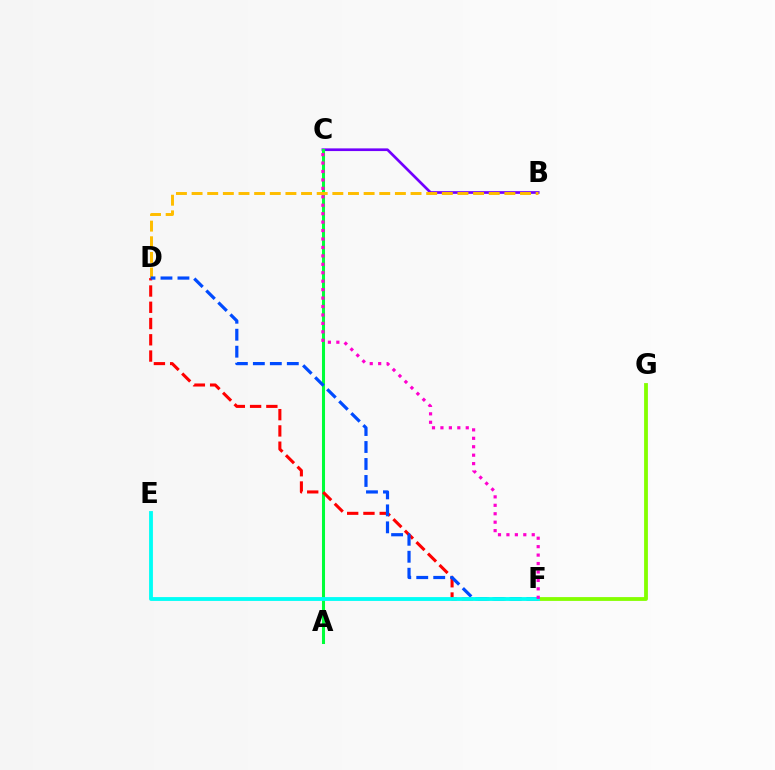{('B', 'C'): [{'color': '#7200ff', 'line_style': 'solid', 'thickness': 1.93}], ('A', 'C'): [{'color': '#00ff39', 'line_style': 'solid', 'thickness': 2.2}], ('B', 'D'): [{'color': '#ffbd00', 'line_style': 'dashed', 'thickness': 2.12}], ('F', 'G'): [{'color': '#84ff00', 'line_style': 'solid', 'thickness': 2.74}], ('D', 'F'): [{'color': '#ff0000', 'line_style': 'dashed', 'thickness': 2.21}, {'color': '#004bff', 'line_style': 'dashed', 'thickness': 2.31}], ('E', 'F'): [{'color': '#00fff6', 'line_style': 'solid', 'thickness': 2.76}], ('C', 'F'): [{'color': '#ff00cf', 'line_style': 'dotted', 'thickness': 2.29}]}